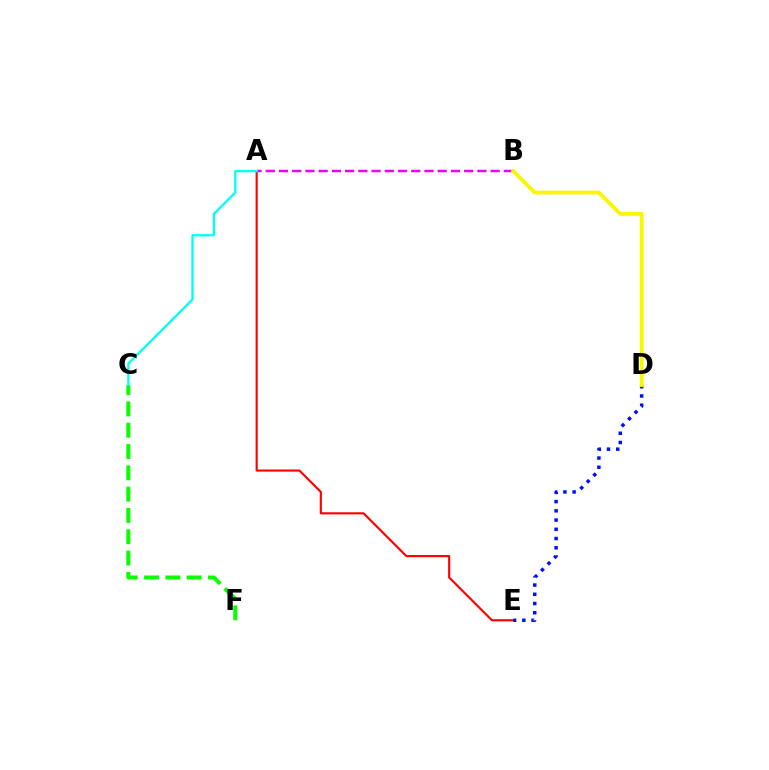{('C', 'F'): [{'color': '#08ff00', 'line_style': 'dashed', 'thickness': 2.89}], ('A', 'B'): [{'color': '#ee00ff', 'line_style': 'dashed', 'thickness': 1.8}], ('A', 'E'): [{'color': '#ff0000', 'line_style': 'solid', 'thickness': 1.54}], ('D', 'E'): [{'color': '#0010ff', 'line_style': 'dotted', 'thickness': 2.51}], ('B', 'D'): [{'color': '#fcf500', 'line_style': 'solid', 'thickness': 2.75}], ('A', 'C'): [{'color': '#00fff6', 'line_style': 'solid', 'thickness': 1.66}]}